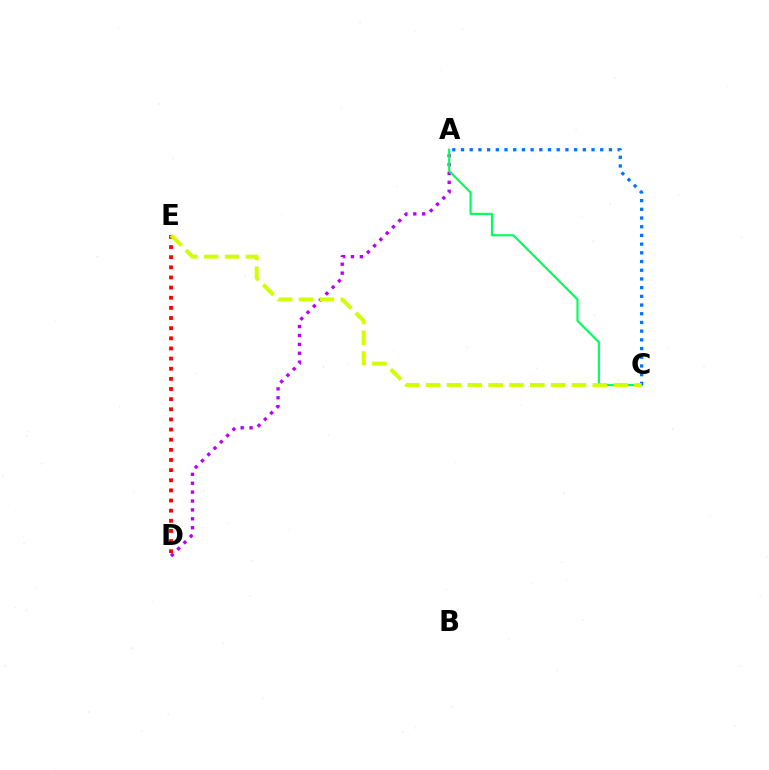{('A', 'D'): [{'color': '#b900ff', 'line_style': 'dotted', 'thickness': 2.42}], ('D', 'E'): [{'color': '#ff0000', 'line_style': 'dotted', 'thickness': 2.75}], ('A', 'C'): [{'color': '#00ff5c', 'line_style': 'solid', 'thickness': 1.55}, {'color': '#0074ff', 'line_style': 'dotted', 'thickness': 2.36}], ('C', 'E'): [{'color': '#d1ff00', 'line_style': 'dashed', 'thickness': 2.83}]}